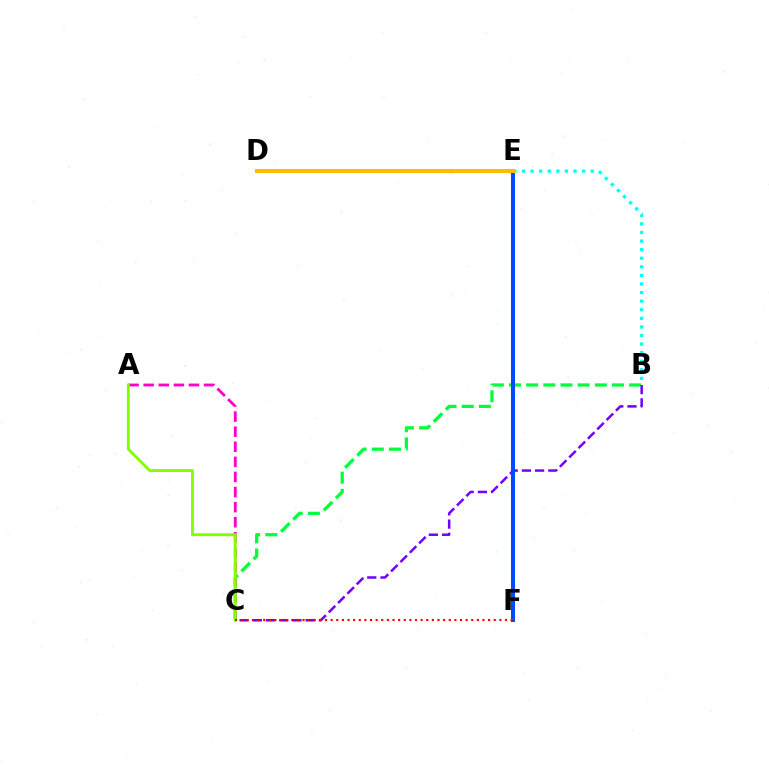{('B', 'C'): [{'color': '#00ff39', 'line_style': 'dashed', 'thickness': 2.33}, {'color': '#7200ff', 'line_style': 'dashed', 'thickness': 1.8}], ('E', 'F'): [{'color': '#004bff', 'line_style': 'solid', 'thickness': 2.91}], ('A', 'C'): [{'color': '#ff00cf', 'line_style': 'dashed', 'thickness': 2.05}, {'color': '#84ff00', 'line_style': 'solid', 'thickness': 2.09}], ('B', 'E'): [{'color': '#00fff6', 'line_style': 'dotted', 'thickness': 2.33}], ('D', 'E'): [{'color': '#ffbd00', 'line_style': 'solid', 'thickness': 2.9}], ('C', 'F'): [{'color': '#ff0000', 'line_style': 'dotted', 'thickness': 1.53}]}